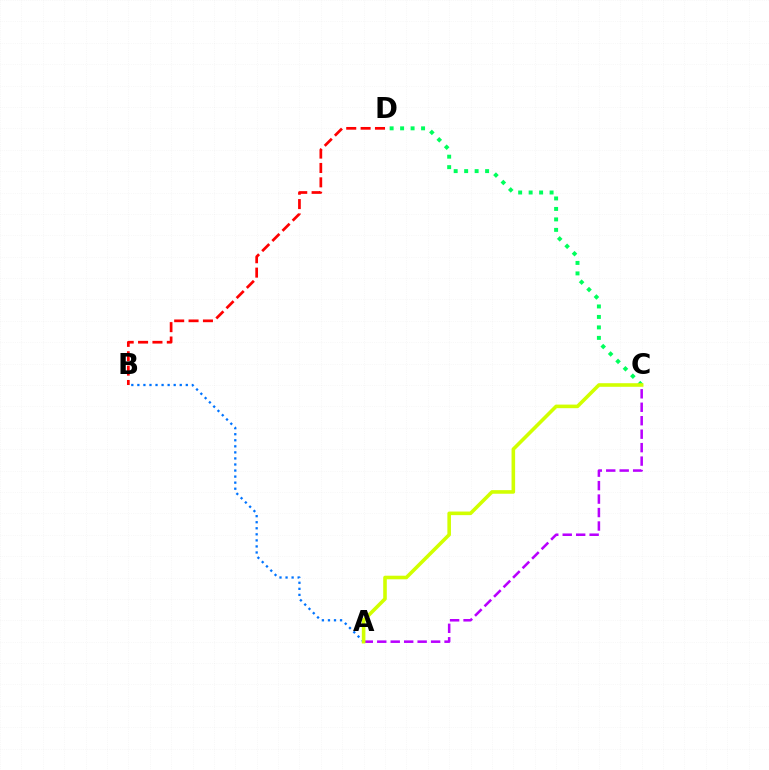{('A', 'C'): [{'color': '#b900ff', 'line_style': 'dashed', 'thickness': 1.83}, {'color': '#d1ff00', 'line_style': 'solid', 'thickness': 2.58}], ('A', 'B'): [{'color': '#0074ff', 'line_style': 'dotted', 'thickness': 1.64}], ('C', 'D'): [{'color': '#00ff5c', 'line_style': 'dotted', 'thickness': 2.85}], ('B', 'D'): [{'color': '#ff0000', 'line_style': 'dashed', 'thickness': 1.95}]}